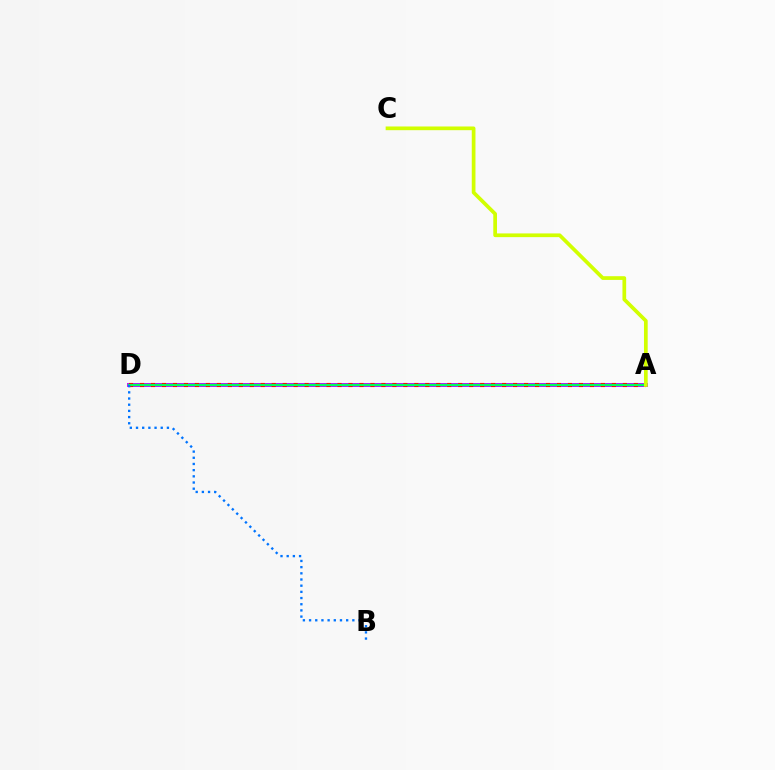{('A', 'D'): [{'color': '#b900ff', 'line_style': 'solid', 'thickness': 2.79}, {'color': '#ff0000', 'line_style': 'dotted', 'thickness': 2.98}, {'color': '#00ff5c', 'line_style': 'solid', 'thickness': 1.59}], ('A', 'C'): [{'color': '#d1ff00', 'line_style': 'solid', 'thickness': 2.67}], ('B', 'D'): [{'color': '#0074ff', 'line_style': 'dotted', 'thickness': 1.68}]}